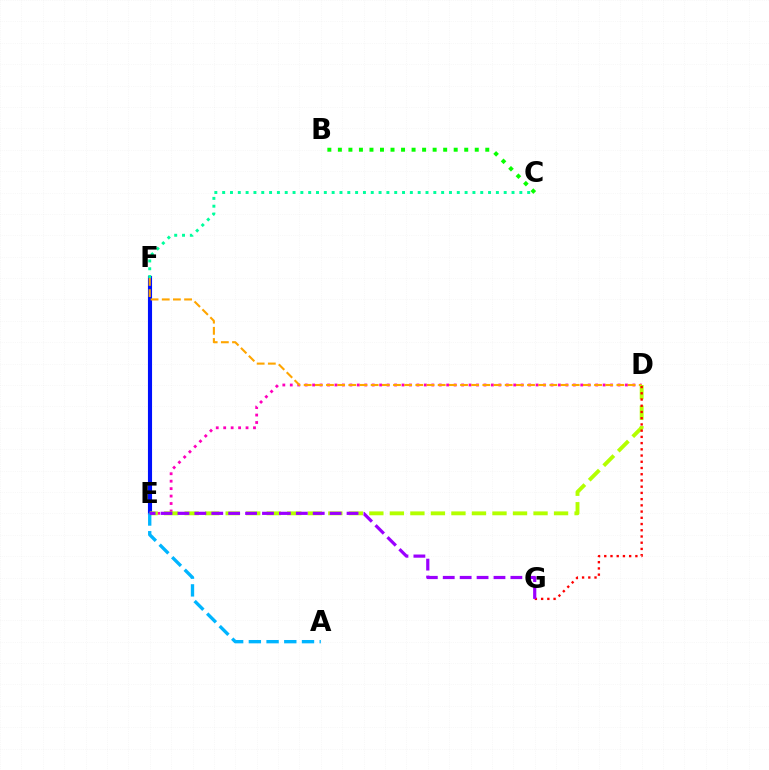{('E', 'F'): [{'color': '#0010ff', 'line_style': 'solid', 'thickness': 2.96}], ('B', 'C'): [{'color': '#08ff00', 'line_style': 'dotted', 'thickness': 2.86}], ('D', 'E'): [{'color': '#ff00bd', 'line_style': 'dotted', 'thickness': 2.02}, {'color': '#b3ff00', 'line_style': 'dashed', 'thickness': 2.79}], ('C', 'F'): [{'color': '#00ff9d', 'line_style': 'dotted', 'thickness': 2.12}], ('D', 'F'): [{'color': '#ffa500', 'line_style': 'dashed', 'thickness': 1.52}], ('D', 'G'): [{'color': '#ff0000', 'line_style': 'dotted', 'thickness': 1.69}], ('A', 'E'): [{'color': '#00b5ff', 'line_style': 'dashed', 'thickness': 2.41}], ('E', 'G'): [{'color': '#9b00ff', 'line_style': 'dashed', 'thickness': 2.3}]}